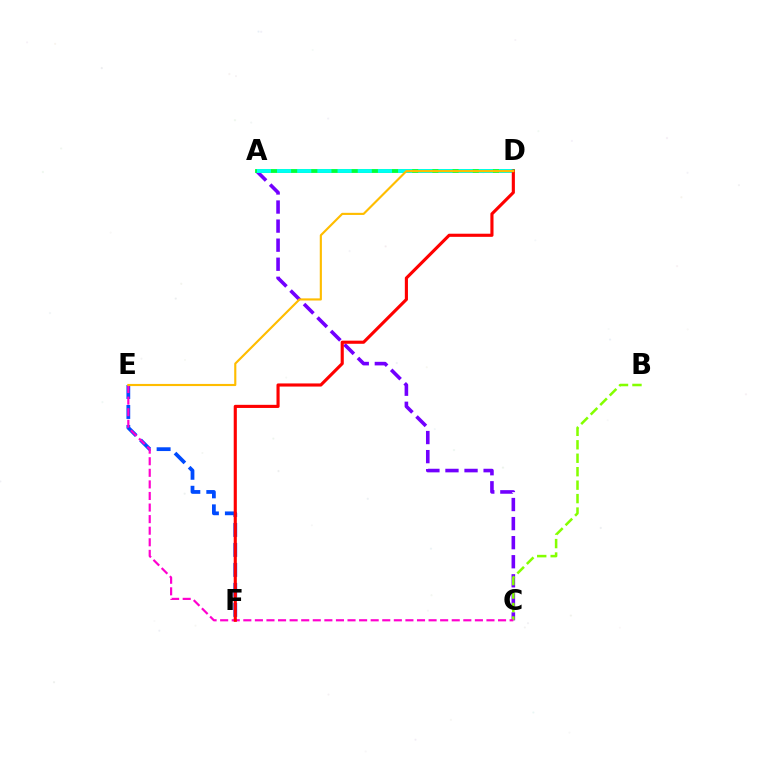{('A', 'C'): [{'color': '#7200ff', 'line_style': 'dashed', 'thickness': 2.59}], ('B', 'C'): [{'color': '#84ff00', 'line_style': 'dashed', 'thickness': 1.83}], ('E', 'F'): [{'color': '#004bff', 'line_style': 'dashed', 'thickness': 2.72}], ('A', 'D'): [{'color': '#00ff39', 'line_style': 'solid', 'thickness': 2.76}, {'color': '#00fff6', 'line_style': 'dashed', 'thickness': 2.74}], ('C', 'E'): [{'color': '#ff00cf', 'line_style': 'dashed', 'thickness': 1.57}], ('D', 'F'): [{'color': '#ff0000', 'line_style': 'solid', 'thickness': 2.25}], ('D', 'E'): [{'color': '#ffbd00', 'line_style': 'solid', 'thickness': 1.54}]}